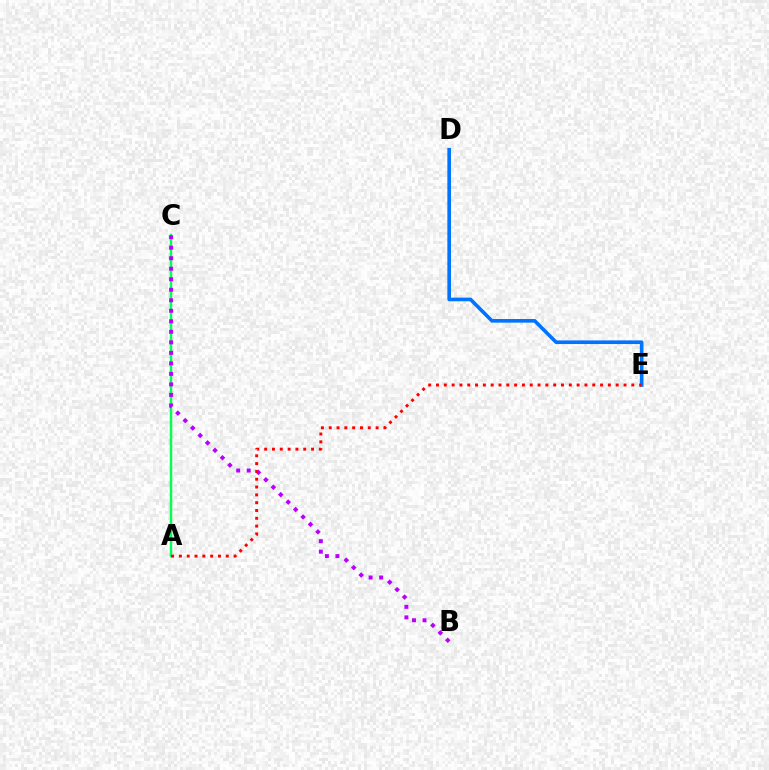{('A', 'C'): [{'color': '#d1ff00', 'line_style': 'solid', 'thickness': 1.55}, {'color': '#00ff5c', 'line_style': 'solid', 'thickness': 1.75}], ('D', 'E'): [{'color': '#0074ff', 'line_style': 'solid', 'thickness': 2.61}], ('B', 'C'): [{'color': '#b900ff', 'line_style': 'dotted', 'thickness': 2.86}], ('A', 'E'): [{'color': '#ff0000', 'line_style': 'dotted', 'thickness': 2.12}]}